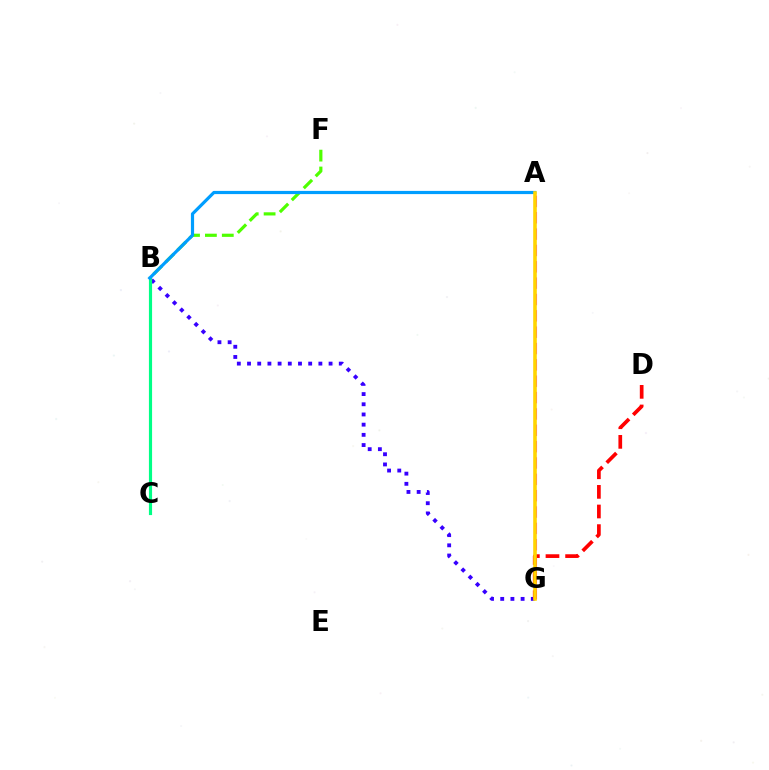{('B', 'G'): [{'color': '#3700ff', 'line_style': 'dotted', 'thickness': 2.77}], ('A', 'G'): [{'color': '#ff00ed', 'line_style': 'dashed', 'thickness': 2.22}, {'color': '#ffd500', 'line_style': 'solid', 'thickness': 2.58}], ('B', 'C'): [{'color': '#00ff86', 'line_style': 'solid', 'thickness': 2.27}], ('B', 'F'): [{'color': '#4fff00', 'line_style': 'dashed', 'thickness': 2.29}], ('D', 'G'): [{'color': '#ff0000', 'line_style': 'dashed', 'thickness': 2.67}], ('A', 'B'): [{'color': '#009eff', 'line_style': 'solid', 'thickness': 2.3}]}